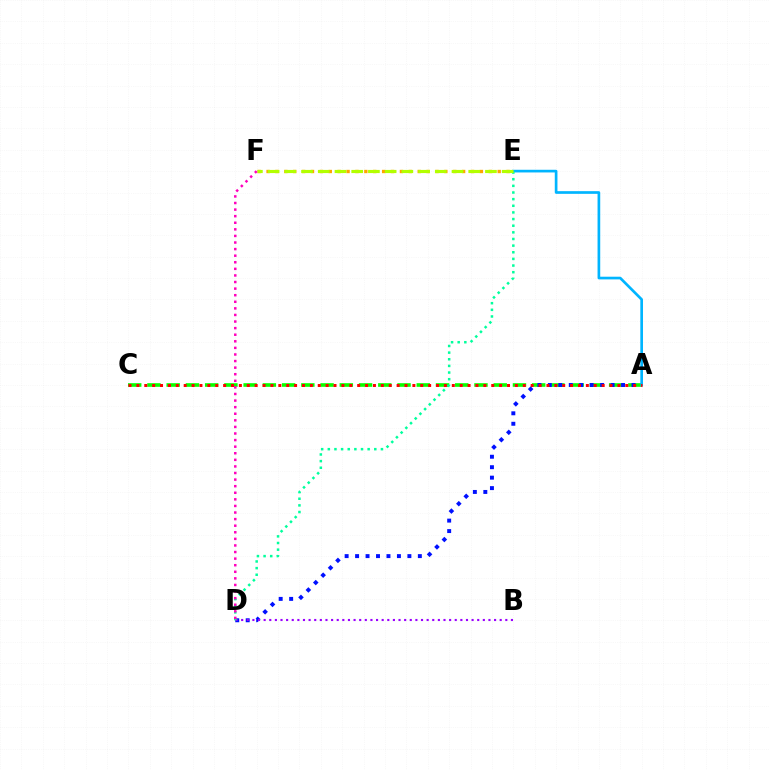{('A', 'C'): [{'color': '#08ff00', 'line_style': 'dashed', 'thickness': 2.61}, {'color': '#ff0000', 'line_style': 'dotted', 'thickness': 2.14}], ('A', 'E'): [{'color': '#00b5ff', 'line_style': 'solid', 'thickness': 1.93}], ('A', 'D'): [{'color': '#0010ff', 'line_style': 'dotted', 'thickness': 2.84}], ('B', 'D'): [{'color': '#9b00ff', 'line_style': 'dotted', 'thickness': 1.53}], ('D', 'E'): [{'color': '#00ff9d', 'line_style': 'dotted', 'thickness': 1.8}], ('E', 'F'): [{'color': '#ffa500', 'line_style': 'dotted', 'thickness': 2.42}, {'color': '#b3ff00', 'line_style': 'dashed', 'thickness': 2.27}], ('D', 'F'): [{'color': '#ff00bd', 'line_style': 'dotted', 'thickness': 1.79}]}